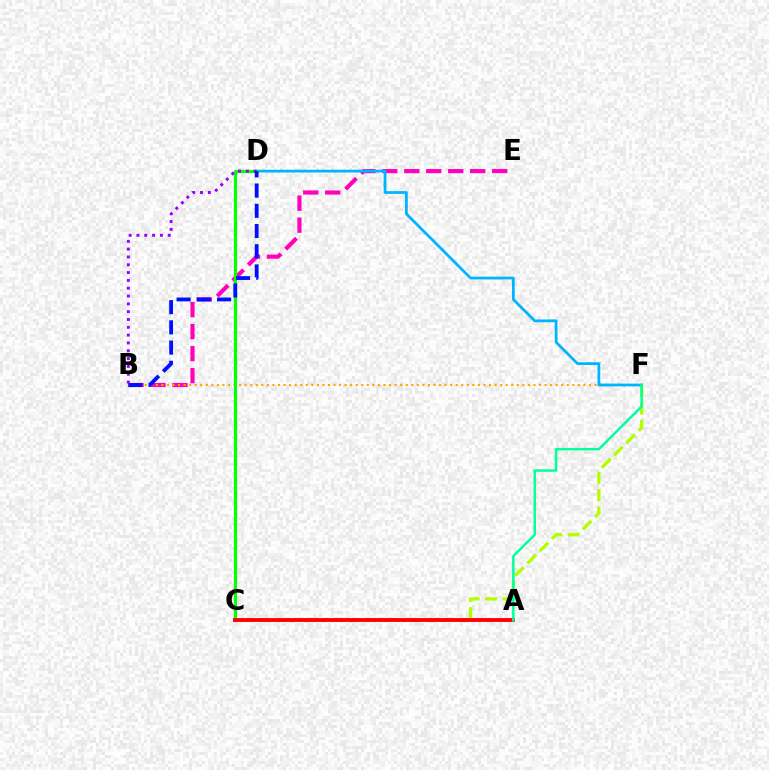{('B', 'E'): [{'color': '#ff00bd', 'line_style': 'dashed', 'thickness': 2.99}], ('C', 'F'): [{'color': '#b3ff00', 'line_style': 'dashed', 'thickness': 2.36}], ('B', 'F'): [{'color': '#ffa500', 'line_style': 'dotted', 'thickness': 1.51}], ('D', 'F'): [{'color': '#00b5ff', 'line_style': 'solid', 'thickness': 1.99}], ('C', 'D'): [{'color': '#08ff00', 'line_style': 'solid', 'thickness': 2.3}], ('A', 'C'): [{'color': '#ff0000', 'line_style': 'solid', 'thickness': 2.78}], ('A', 'F'): [{'color': '#00ff9d', 'line_style': 'solid', 'thickness': 1.76}], ('B', 'D'): [{'color': '#9b00ff', 'line_style': 'dotted', 'thickness': 2.12}, {'color': '#0010ff', 'line_style': 'dashed', 'thickness': 2.75}]}